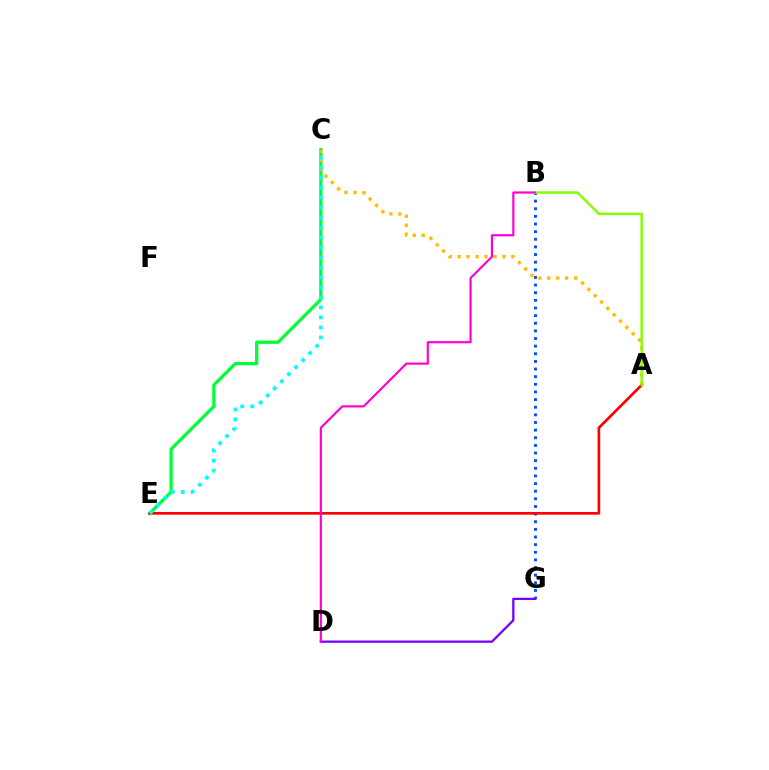{('C', 'E'): [{'color': '#00ff39', 'line_style': 'solid', 'thickness': 2.36}, {'color': '#00fff6', 'line_style': 'dotted', 'thickness': 2.72}], ('B', 'G'): [{'color': '#004bff', 'line_style': 'dotted', 'thickness': 2.07}], ('A', 'C'): [{'color': '#ffbd00', 'line_style': 'dotted', 'thickness': 2.43}], ('D', 'G'): [{'color': '#7200ff', 'line_style': 'solid', 'thickness': 1.64}], ('A', 'E'): [{'color': '#ff0000', 'line_style': 'solid', 'thickness': 1.93}], ('A', 'B'): [{'color': '#84ff00', 'line_style': 'solid', 'thickness': 1.76}], ('B', 'D'): [{'color': '#ff00cf', 'line_style': 'solid', 'thickness': 1.56}]}